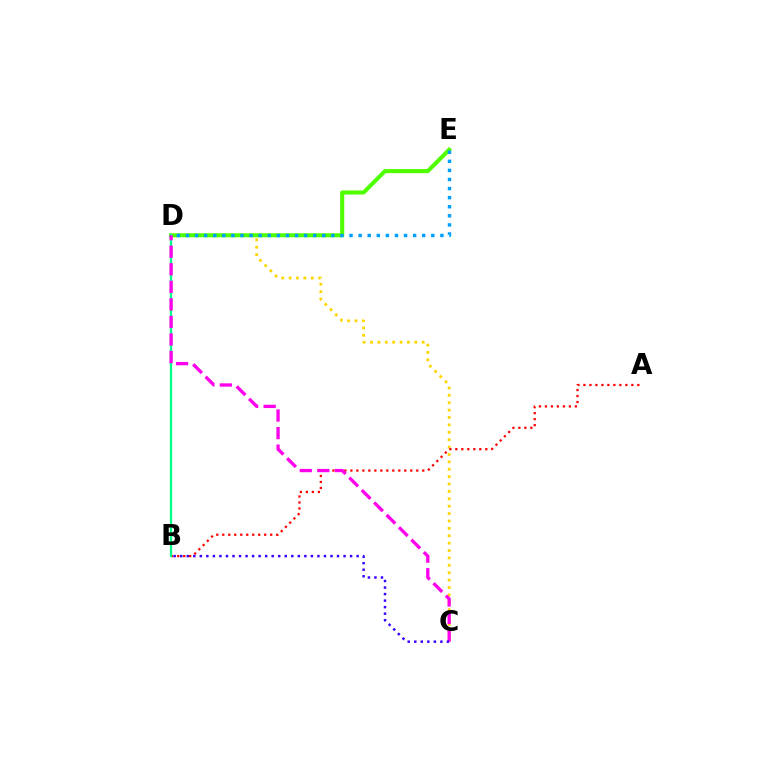{('C', 'D'): [{'color': '#ffd500', 'line_style': 'dotted', 'thickness': 2.01}, {'color': '#ff00ed', 'line_style': 'dashed', 'thickness': 2.38}], ('A', 'B'): [{'color': '#ff0000', 'line_style': 'dotted', 'thickness': 1.63}], ('D', 'E'): [{'color': '#4fff00', 'line_style': 'solid', 'thickness': 2.93}, {'color': '#009eff', 'line_style': 'dotted', 'thickness': 2.47}], ('B', 'D'): [{'color': '#00ff86', 'line_style': 'solid', 'thickness': 1.64}], ('B', 'C'): [{'color': '#3700ff', 'line_style': 'dotted', 'thickness': 1.78}]}